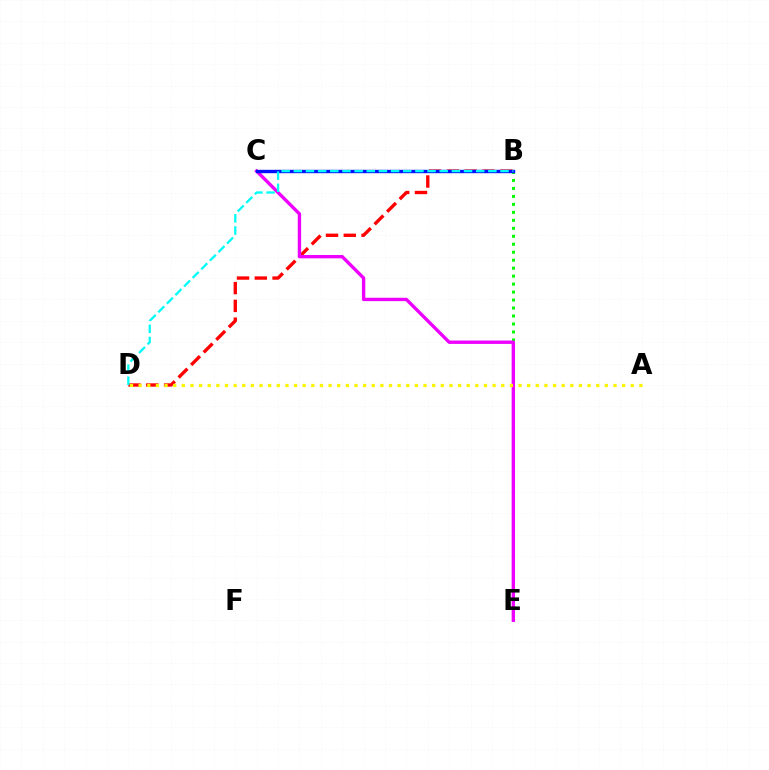{('B', 'D'): [{'color': '#ff0000', 'line_style': 'dashed', 'thickness': 2.42}, {'color': '#00fff6', 'line_style': 'dashed', 'thickness': 1.65}], ('B', 'E'): [{'color': '#08ff00', 'line_style': 'dotted', 'thickness': 2.17}], ('C', 'E'): [{'color': '#ee00ff', 'line_style': 'solid', 'thickness': 2.43}], ('A', 'D'): [{'color': '#fcf500', 'line_style': 'dotted', 'thickness': 2.35}], ('B', 'C'): [{'color': '#0010ff', 'line_style': 'solid', 'thickness': 2.43}]}